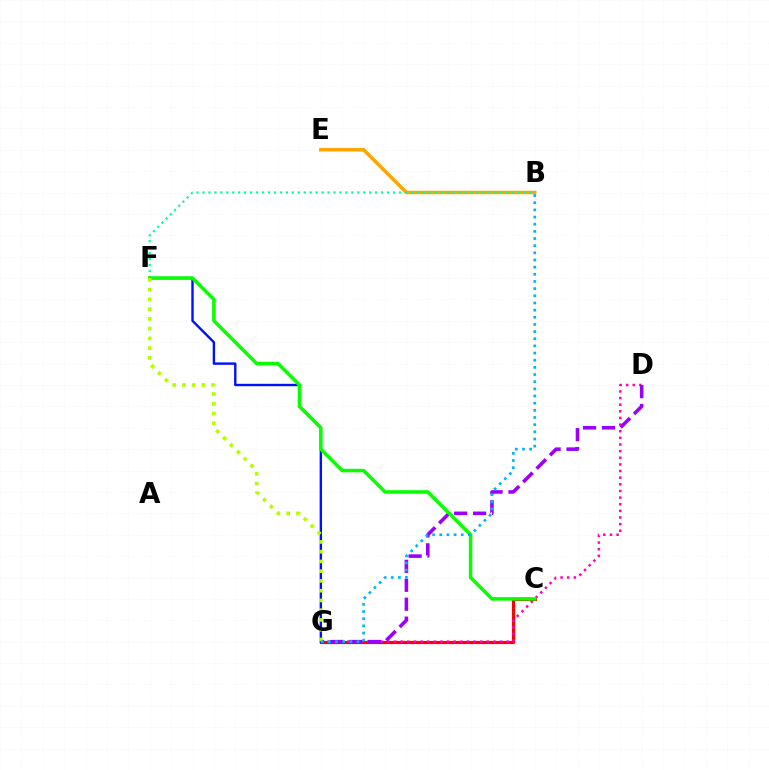{('B', 'E'): [{'color': '#ffa500', 'line_style': 'solid', 'thickness': 2.54}], ('C', 'G'): [{'color': '#ff0000', 'line_style': 'solid', 'thickness': 2.28}], ('B', 'F'): [{'color': '#00ff9d', 'line_style': 'dotted', 'thickness': 1.62}], ('D', 'G'): [{'color': '#ff00bd', 'line_style': 'dotted', 'thickness': 1.8}, {'color': '#9b00ff', 'line_style': 'dashed', 'thickness': 2.57}], ('F', 'G'): [{'color': '#0010ff', 'line_style': 'solid', 'thickness': 1.72}, {'color': '#b3ff00', 'line_style': 'dotted', 'thickness': 2.65}], ('C', 'F'): [{'color': '#08ff00', 'line_style': 'solid', 'thickness': 2.52}], ('B', 'G'): [{'color': '#00b5ff', 'line_style': 'dotted', 'thickness': 1.95}]}